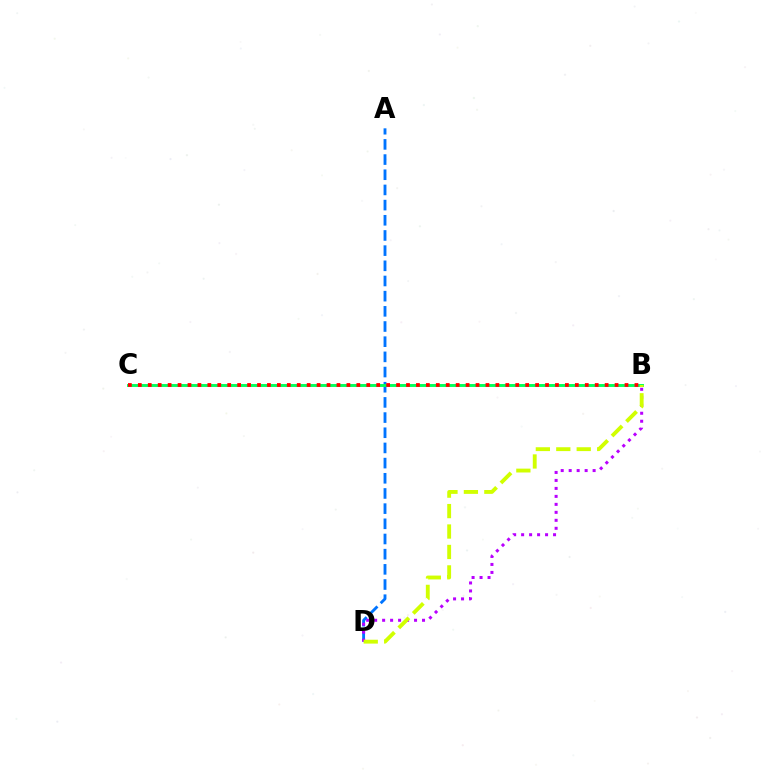{('A', 'D'): [{'color': '#0074ff', 'line_style': 'dashed', 'thickness': 2.06}], ('B', 'C'): [{'color': '#00ff5c', 'line_style': 'solid', 'thickness': 2.1}, {'color': '#ff0000', 'line_style': 'dotted', 'thickness': 2.7}], ('B', 'D'): [{'color': '#b900ff', 'line_style': 'dotted', 'thickness': 2.17}, {'color': '#d1ff00', 'line_style': 'dashed', 'thickness': 2.78}]}